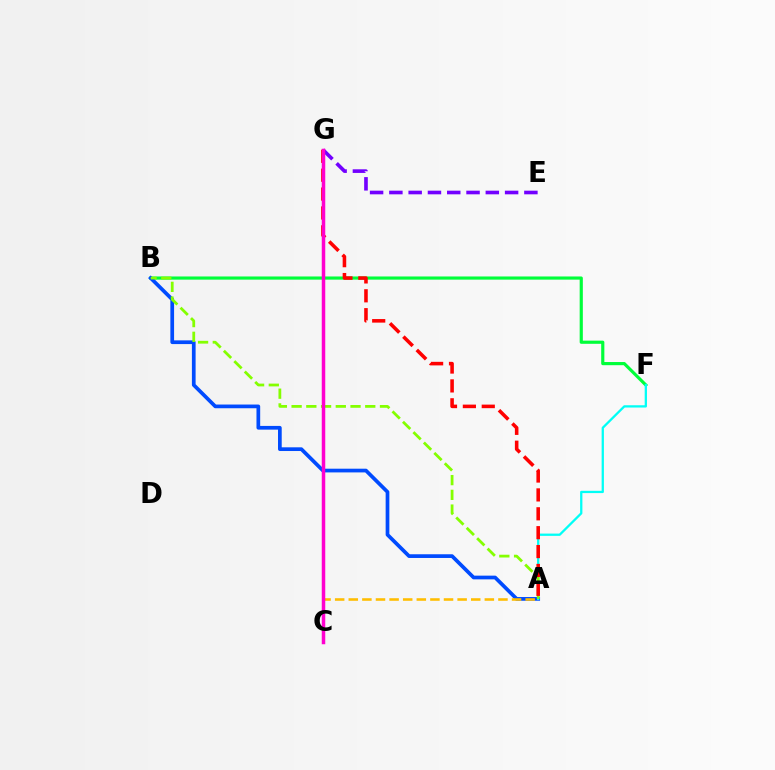{('B', 'F'): [{'color': '#00ff39', 'line_style': 'solid', 'thickness': 2.28}], ('A', 'B'): [{'color': '#004bff', 'line_style': 'solid', 'thickness': 2.67}, {'color': '#84ff00', 'line_style': 'dashed', 'thickness': 2.0}], ('E', 'G'): [{'color': '#7200ff', 'line_style': 'dashed', 'thickness': 2.62}], ('A', 'F'): [{'color': '#00fff6', 'line_style': 'solid', 'thickness': 1.64}], ('A', 'C'): [{'color': '#ffbd00', 'line_style': 'dashed', 'thickness': 1.85}], ('A', 'G'): [{'color': '#ff0000', 'line_style': 'dashed', 'thickness': 2.57}], ('C', 'G'): [{'color': '#ff00cf', 'line_style': 'solid', 'thickness': 2.51}]}